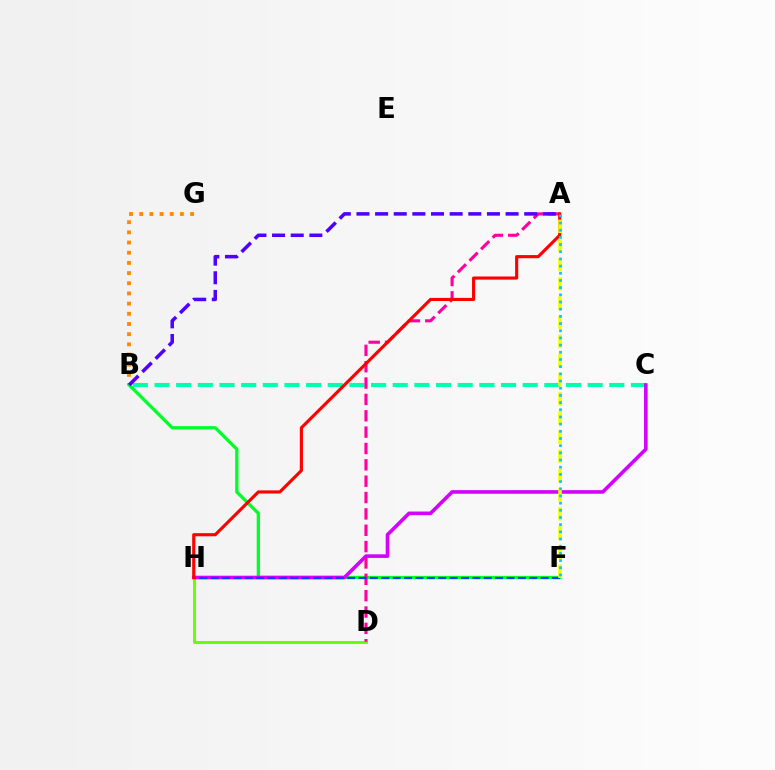{('B', 'G'): [{'color': '#ff8800', 'line_style': 'dotted', 'thickness': 2.77}], ('B', 'F'): [{'color': '#00ff27', 'line_style': 'solid', 'thickness': 2.35}], ('D', 'H'): [{'color': '#66ff00', 'line_style': 'solid', 'thickness': 2.11}], ('B', 'C'): [{'color': '#00ffaf', 'line_style': 'dashed', 'thickness': 2.94}], ('C', 'H'): [{'color': '#d600ff', 'line_style': 'solid', 'thickness': 2.6}], ('A', 'D'): [{'color': '#ff00a0', 'line_style': 'dashed', 'thickness': 2.22}], ('F', 'H'): [{'color': '#003fff', 'line_style': 'dashed', 'thickness': 1.55}], ('A', 'H'): [{'color': '#ff0000', 'line_style': 'solid', 'thickness': 2.26}], ('A', 'F'): [{'color': '#eeff00', 'line_style': 'dashed', 'thickness': 2.6}, {'color': '#00c7ff', 'line_style': 'dotted', 'thickness': 1.95}], ('A', 'B'): [{'color': '#4f00ff', 'line_style': 'dashed', 'thickness': 2.53}]}